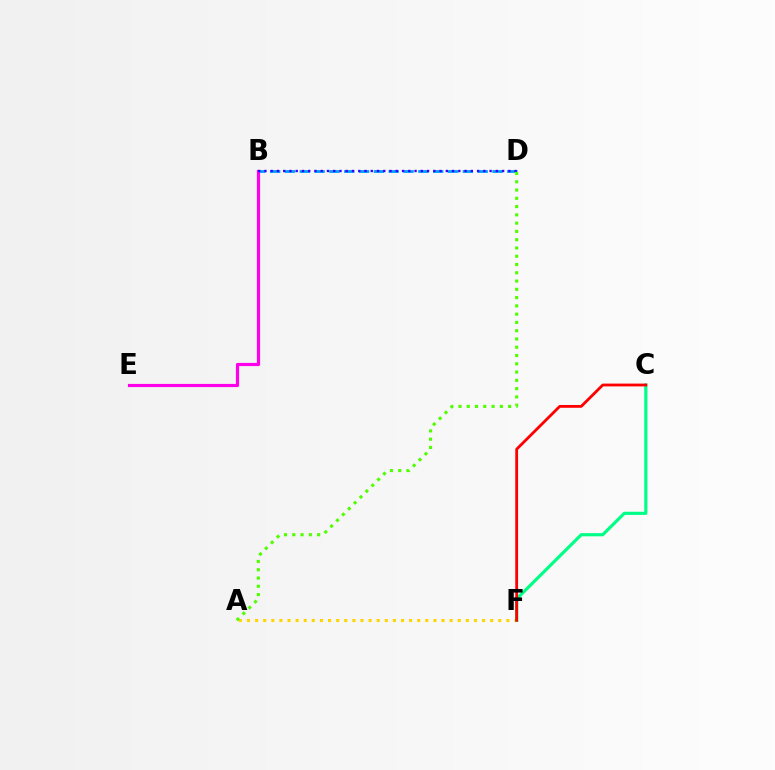{('B', 'D'): [{'color': '#009eff', 'line_style': 'dashed', 'thickness': 2.01}, {'color': '#3700ff', 'line_style': 'dotted', 'thickness': 1.7}], ('B', 'E'): [{'color': '#ff00ed', 'line_style': 'solid', 'thickness': 2.28}], ('A', 'F'): [{'color': '#ffd500', 'line_style': 'dotted', 'thickness': 2.2}], ('C', 'F'): [{'color': '#00ff86', 'line_style': 'solid', 'thickness': 2.29}, {'color': '#ff0000', 'line_style': 'solid', 'thickness': 2.03}], ('A', 'D'): [{'color': '#4fff00', 'line_style': 'dotted', 'thickness': 2.25}]}